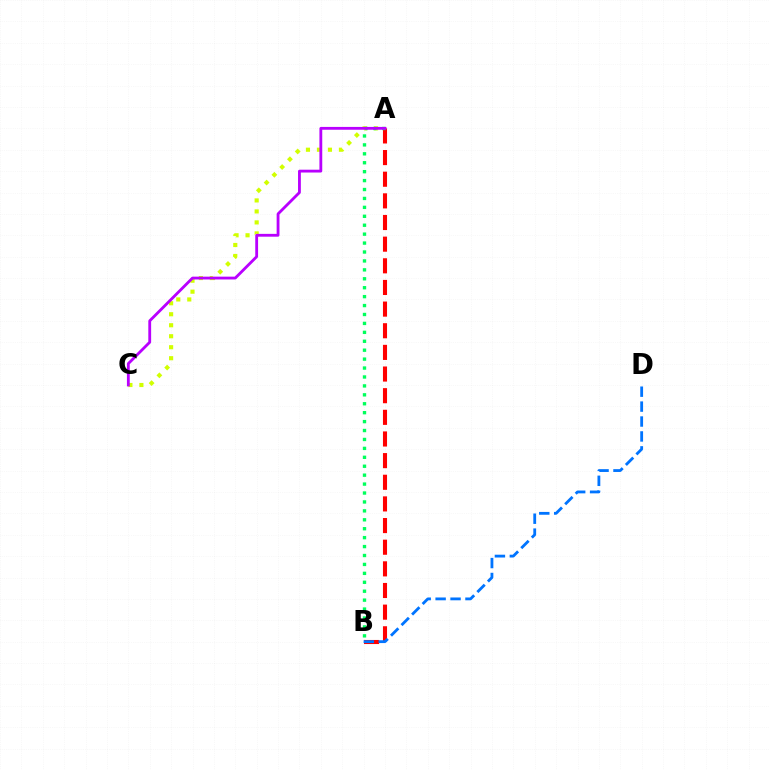{('A', 'C'): [{'color': '#d1ff00', 'line_style': 'dotted', 'thickness': 2.99}, {'color': '#b900ff', 'line_style': 'solid', 'thickness': 2.03}], ('A', 'B'): [{'color': '#ff0000', 'line_style': 'dashed', 'thickness': 2.94}, {'color': '#00ff5c', 'line_style': 'dotted', 'thickness': 2.43}], ('B', 'D'): [{'color': '#0074ff', 'line_style': 'dashed', 'thickness': 2.03}]}